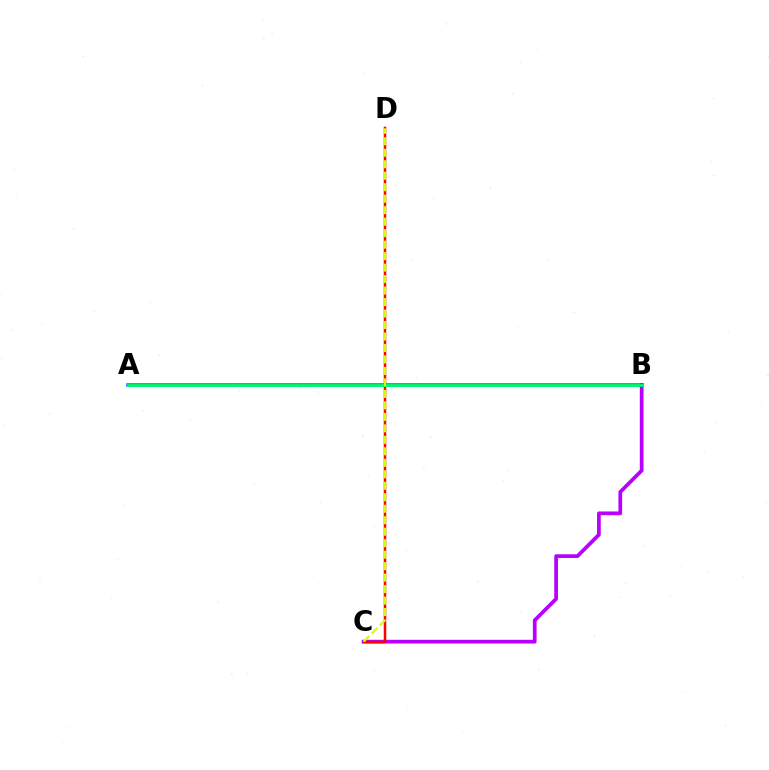{('B', 'C'): [{'color': '#b900ff', 'line_style': 'solid', 'thickness': 2.69}], ('C', 'D'): [{'color': '#ff0000', 'line_style': 'solid', 'thickness': 1.8}, {'color': '#d1ff00', 'line_style': 'dashed', 'thickness': 1.56}], ('A', 'B'): [{'color': '#0074ff', 'line_style': 'solid', 'thickness': 2.55}, {'color': '#00ff5c', 'line_style': 'solid', 'thickness': 1.98}]}